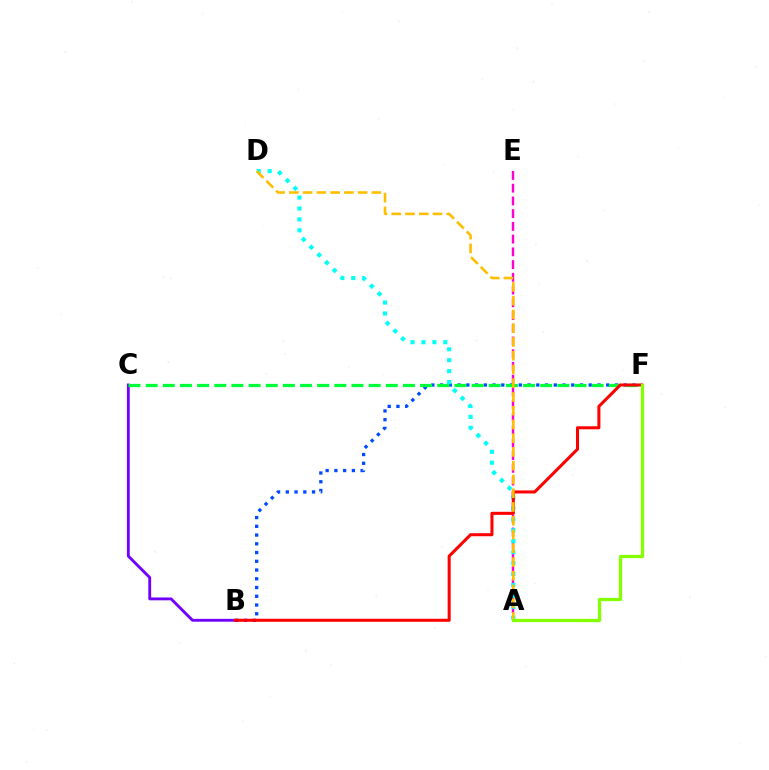{('B', 'C'): [{'color': '#7200ff', 'line_style': 'solid', 'thickness': 2.05}], ('B', 'F'): [{'color': '#004bff', 'line_style': 'dotted', 'thickness': 2.38}, {'color': '#ff0000', 'line_style': 'solid', 'thickness': 2.19}], ('A', 'E'): [{'color': '#ff00cf', 'line_style': 'dashed', 'thickness': 1.73}], ('C', 'F'): [{'color': '#00ff39', 'line_style': 'dashed', 'thickness': 2.33}], ('A', 'D'): [{'color': '#00fff6', 'line_style': 'dotted', 'thickness': 2.97}, {'color': '#ffbd00', 'line_style': 'dashed', 'thickness': 1.87}], ('A', 'F'): [{'color': '#84ff00', 'line_style': 'solid', 'thickness': 2.34}]}